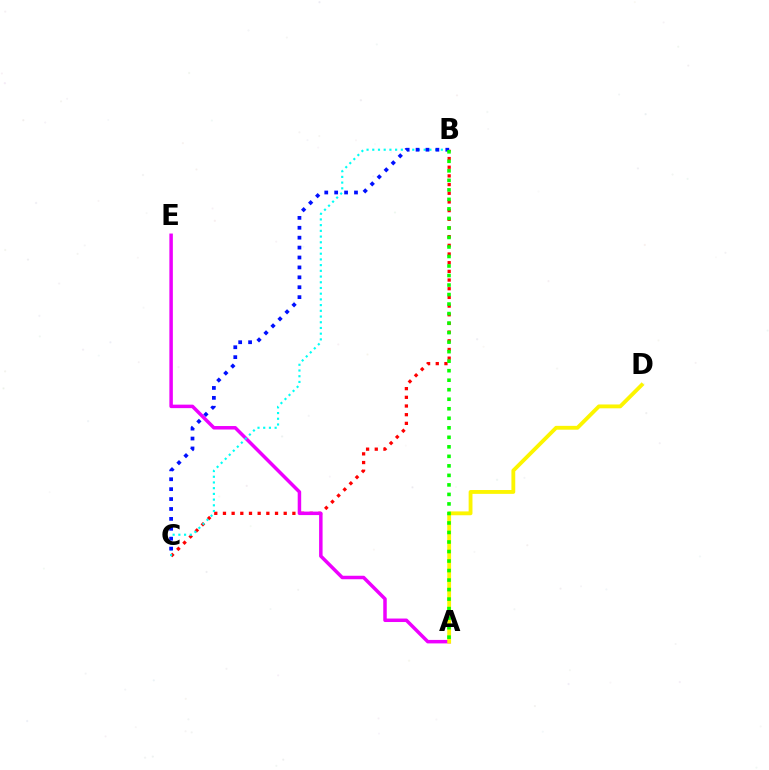{('B', 'C'): [{'color': '#ff0000', 'line_style': 'dotted', 'thickness': 2.36}, {'color': '#00fff6', 'line_style': 'dotted', 'thickness': 1.55}, {'color': '#0010ff', 'line_style': 'dotted', 'thickness': 2.69}], ('A', 'E'): [{'color': '#ee00ff', 'line_style': 'solid', 'thickness': 2.51}], ('A', 'D'): [{'color': '#fcf500', 'line_style': 'solid', 'thickness': 2.76}], ('A', 'B'): [{'color': '#08ff00', 'line_style': 'dotted', 'thickness': 2.59}]}